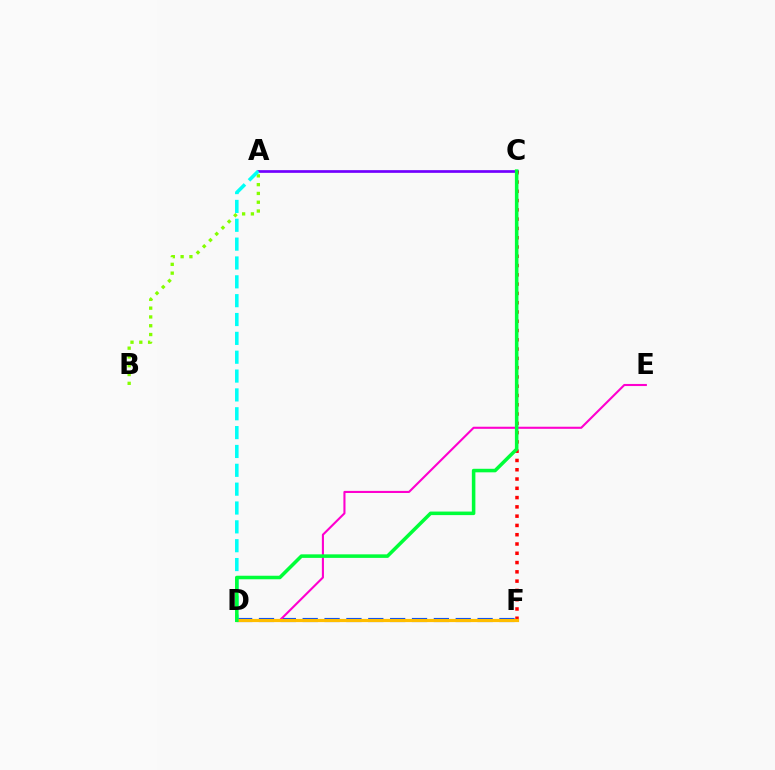{('A', 'C'): [{'color': '#7200ff', 'line_style': 'solid', 'thickness': 1.94}], ('D', 'F'): [{'color': '#004bff', 'line_style': 'dashed', 'thickness': 2.97}, {'color': '#ffbd00', 'line_style': 'solid', 'thickness': 2.29}], ('D', 'E'): [{'color': '#ff00cf', 'line_style': 'solid', 'thickness': 1.51}], ('C', 'F'): [{'color': '#ff0000', 'line_style': 'dotted', 'thickness': 2.52}], ('A', 'B'): [{'color': '#84ff00', 'line_style': 'dotted', 'thickness': 2.39}], ('A', 'D'): [{'color': '#00fff6', 'line_style': 'dashed', 'thickness': 2.56}], ('C', 'D'): [{'color': '#00ff39', 'line_style': 'solid', 'thickness': 2.55}]}